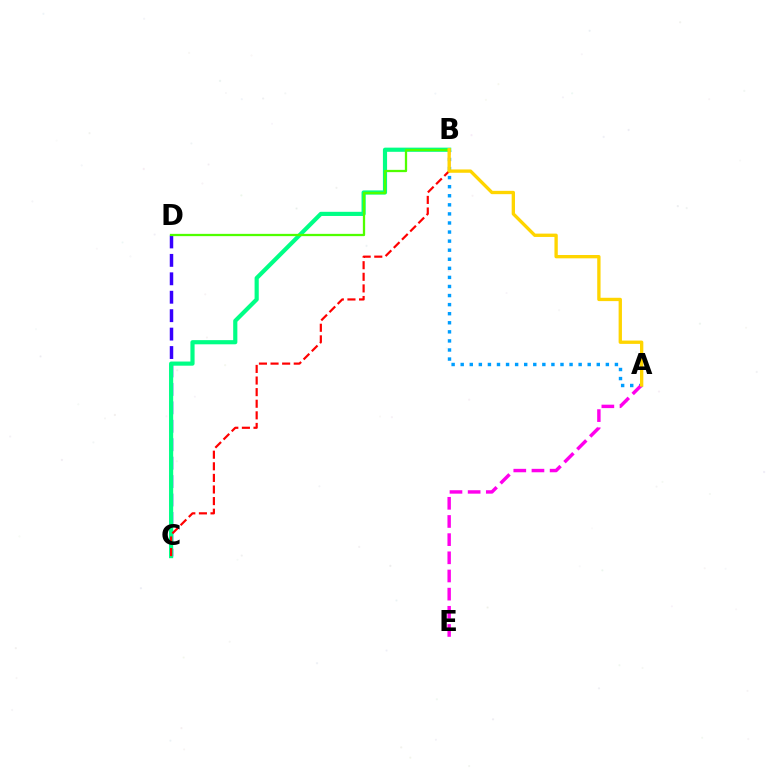{('A', 'B'): [{'color': '#009eff', 'line_style': 'dotted', 'thickness': 2.46}, {'color': '#ffd500', 'line_style': 'solid', 'thickness': 2.4}], ('C', 'D'): [{'color': '#3700ff', 'line_style': 'dashed', 'thickness': 2.5}], ('A', 'E'): [{'color': '#ff00ed', 'line_style': 'dashed', 'thickness': 2.47}], ('B', 'C'): [{'color': '#00ff86', 'line_style': 'solid', 'thickness': 3.0}, {'color': '#ff0000', 'line_style': 'dashed', 'thickness': 1.58}], ('B', 'D'): [{'color': '#4fff00', 'line_style': 'solid', 'thickness': 1.64}]}